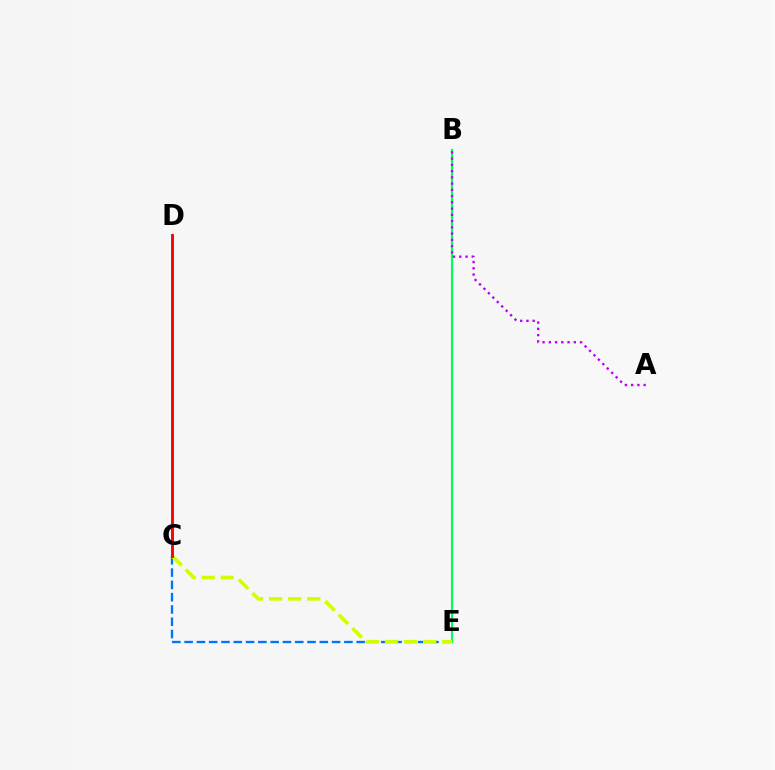{('B', 'E'): [{'color': '#00ff5c', 'line_style': 'solid', 'thickness': 1.56}], ('A', 'B'): [{'color': '#b900ff', 'line_style': 'dotted', 'thickness': 1.7}], ('C', 'E'): [{'color': '#0074ff', 'line_style': 'dashed', 'thickness': 1.67}, {'color': '#d1ff00', 'line_style': 'dashed', 'thickness': 2.59}], ('C', 'D'): [{'color': '#ff0000', 'line_style': 'solid', 'thickness': 2.09}]}